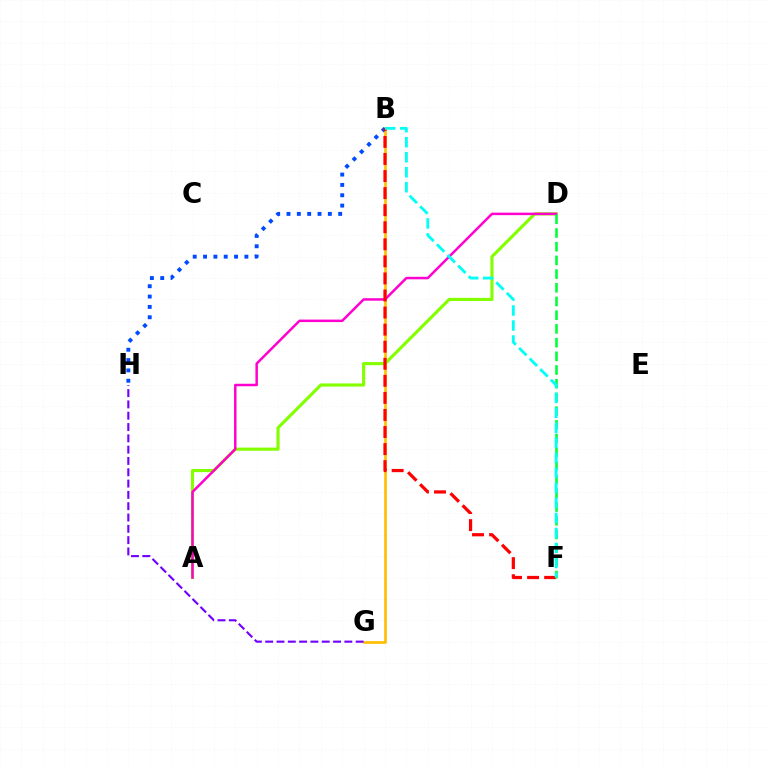{('B', 'G'): [{'color': '#ffbd00', 'line_style': 'solid', 'thickness': 1.9}], ('A', 'D'): [{'color': '#84ff00', 'line_style': 'solid', 'thickness': 2.26}, {'color': '#ff00cf', 'line_style': 'solid', 'thickness': 1.79}], ('B', 'H'): [{'color': '#004bff', 'line_style': 'dotted', 'thickness': 2.81}], ('G', 'H'): [{'color': '#7200ff', 'line_style': 'dashed', 'thickness': 1.54}], ('B', 'F'): [{'color': '#ff0000', 'line_style': 'dashed', 'thickness': 2.32}, {'color': '#00fff6', 'line_style': 'dashed', 'thickness': 2.04}], ('D', 'F'): [{'color': '#00ff39', 'line_style': 'dashed', 'thickness': 1.86}]}